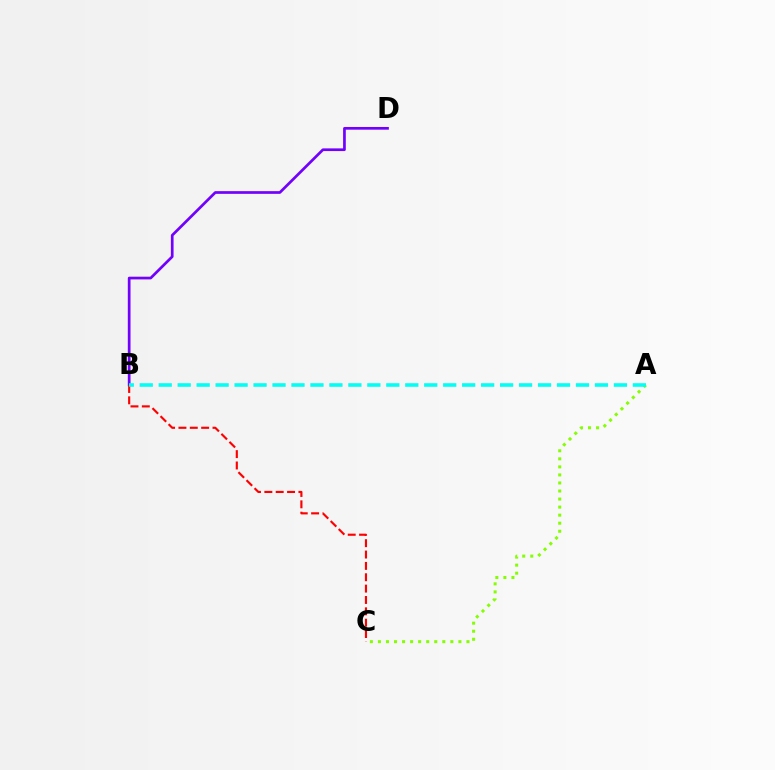{('B', 'D'): [{'color': '#7200ff', 'line_style': 'solid', 'thickness': 1.95}], ('A', 'C'): [{'color': '#84ff00', 'line_style': 'dotted', 'thickness': 2.19}], ('B', 'C'): [{'color': '#ff0000', 'line_style': 'dashed', 'thickness': 1.54}], ('A', 'B'): [{'color': '#00fff6', 'line_style': 'dashed', 'thickness': 2.58}]}